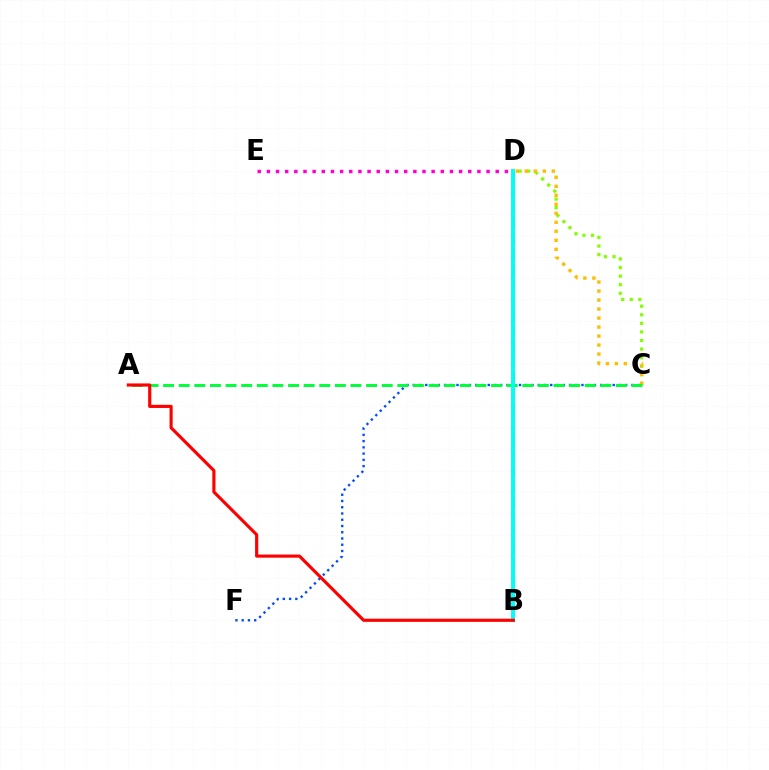{('C', 'F'): [{'color': '#004bff', 'line_style': 'dotted', 'thickness': 1.7}], ('B', 'D'): [{'color': '#7200ff', 'line_style': 'dashed', 'thickness': 2.1}, {'color': '#00fff6', 'line_style': 'solid', 'thickness': 2.83}], ('C', 'D'): [{'color': '#84ff00', 'line_style': 'dotted', 'thickness': 2.33}, {'color': '#ffbd00', 'line_style': 'dotted', 'thickness': 2.45}], ('D', 'E'): [{'color': '#ff00cf', 'line_style': 'dotted', 'thickness': 2.49}], ('A', 'C'): [{'color': '#00ff39', 'line_style': 'dashed', 'thickness': 2.12}], ('A', 'B'): [{'color': '#ff0000', 'line_style': 'solid', 'thickness': 2.26}]}